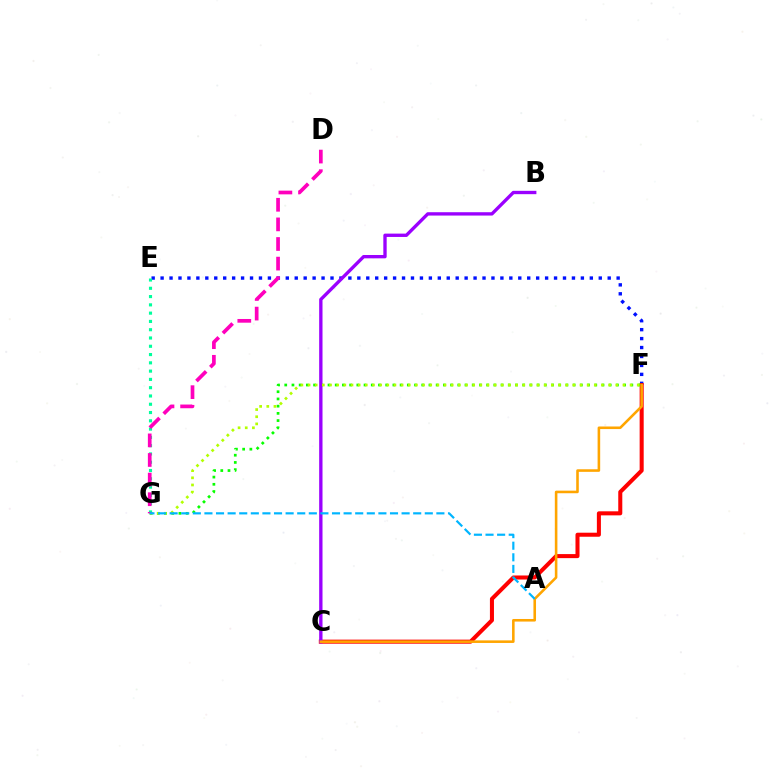{('E', 'F'): [{'color': '#0010ff', 'line_style': 'dotted', 'thickness': 2.43}], ('C', 'F'): [{'color': '#ff0000', 'line_style': 'solid', 'thickness': 2.91}, {'color': '#ffa500', 'line_style': 'solid', 'thickness': 1.86}], ('F', 'G'): [{'color': '#08ff00', 'line_style': 'dotted', 'thickness': 1.96}, {'color': '#b3ff00', 'line_style': 'dotted', 'thickness': 1.94}], ('B', 'C'): [{'color': '#9b00ff', 'line_style': 'solid', 'thickness': 2.41}], ('E', 'G'): [{'color': '#00ff9d', 'line_style': 'dotted', 'thickness': 2.25}], ('D', 'G'): [{'color': '#ff00bd', 'line_style': 'dashed', 'thickness': 2.66}], ('A', 'G'): [{'color': '#00b5ff', 'line_style': 'dashed', 'thickness': 1.58}]}